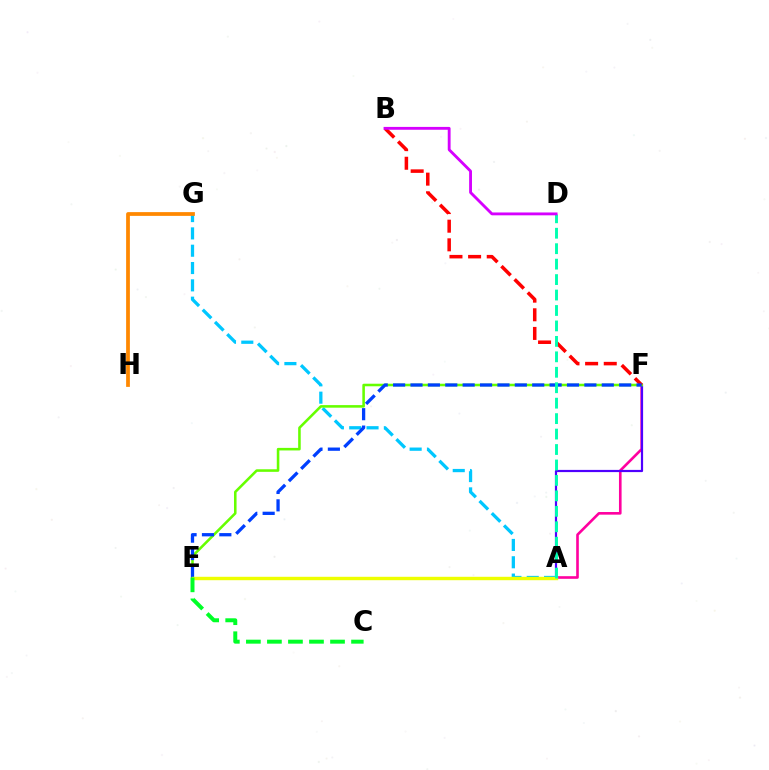{('A', 'F'): [{'color': '#ff00a0', 'line_style': 'solid', 'thickness': 1.89}, {'color': '#4f00ff', 'line_style': 'solid', 'thickness': 1.58}], ('A', 'G'): [{'color': '#00c7ff', 'line_style': 'dashed', 'thickness': 2.35}], ('E', 'F'): [{'color': '#66ff00', 'line_style': 'solid', 'thickness': 1.85}, {'color': '#003fff', 'line_style': 'dashed', 'thickness': 2.36}], ('B', 'F'): [{'color': '#ff0000', 'line_style': 'dashed', 'thickness': 2.53}], ('A', 'E'): [{'color': '#eeff00', 'line_style': 'solid', 'thickness': 2.46}], ('G', 'H'): [{'color': '#ff8800', 'line_style': 'solid', 'thickness': 2.71}], ('A', 'D'): [{'color': '#00ffaf', 'line_style': 'dashed', 'thickness': 2.1}], ('B', 'D'): [{'color': '#d600ff', 'line_style': 'solid', 'thickness': 2.05}], ('C', 'E'): [{'color': '#00ff27', 'line_style': 'dashed', 'thickness': 2.86}]}